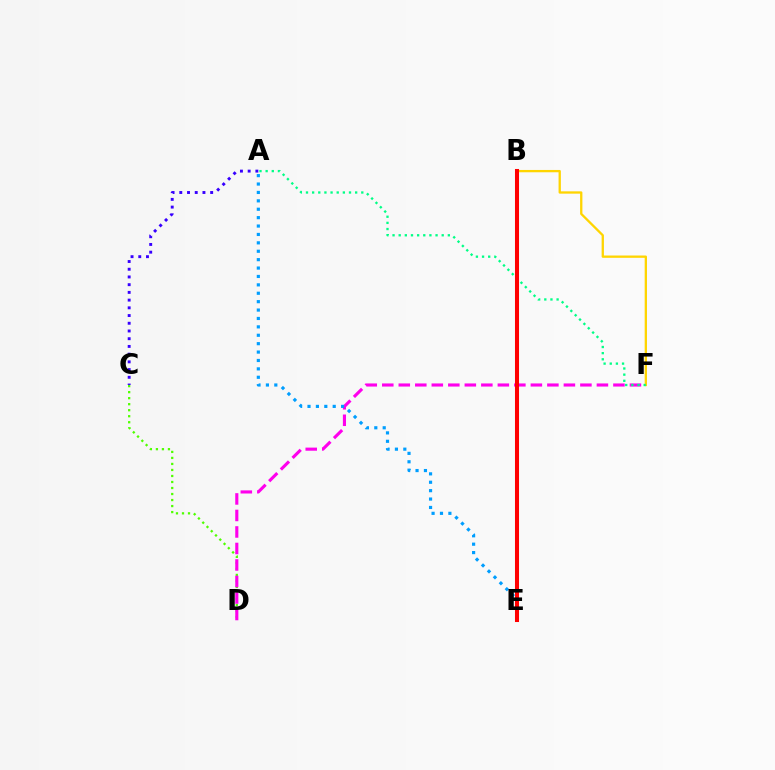{('C', 'D'): [{'color': '#4fff00', 'line_style': 'dotted', 'thickness': 1.63}], ('B', 'F'): [{'color': '#ffd500', 'line_style': 'solid', 'thickness': 1.66}], ('D', 'F'): [{'color': '#ff00ed', 'line_style': 'dashed', 'thickness': 2.24}], ('A', 'E'): [{'color': '#009eff', 'line_style': 'dotted', 'thickness': 2.28}], ('A', 'C'): [{'color': '#3700ff', 'line_style': 'dotted', 'thickness': 2.1}], ('A', 'F'): [{'color': '#00ff86', 'line_style': 'dotted', 'thickness': 1.67}], ('B', 'E'): [{'color': '#ff0000', 'line_style': 'solid', 'thickness': 2.91}]}